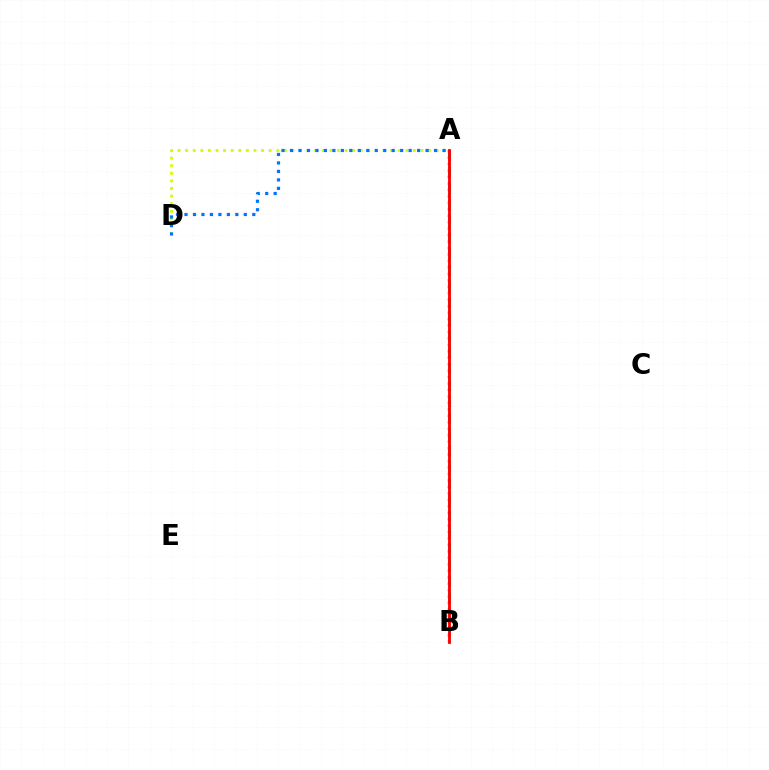{('A', 'B'): [{'color': '#00ff5c', 'line_style': 'dashed', 'thickness': 2.22}, {'color': '#b900ff', 'line_style': 'dotted', 'thickness': 1.75}, {'color': '#ff0000', 'line_style': 'solid', 'thickness': 2.04}], ('A', 'D'): [{'color': '#d1ff00', 'line_style': 'dotted', 'thickness': 2.06}, {'color': '#0074ff', 'line_style': 'dotted', 'thickness': 2.3}]}